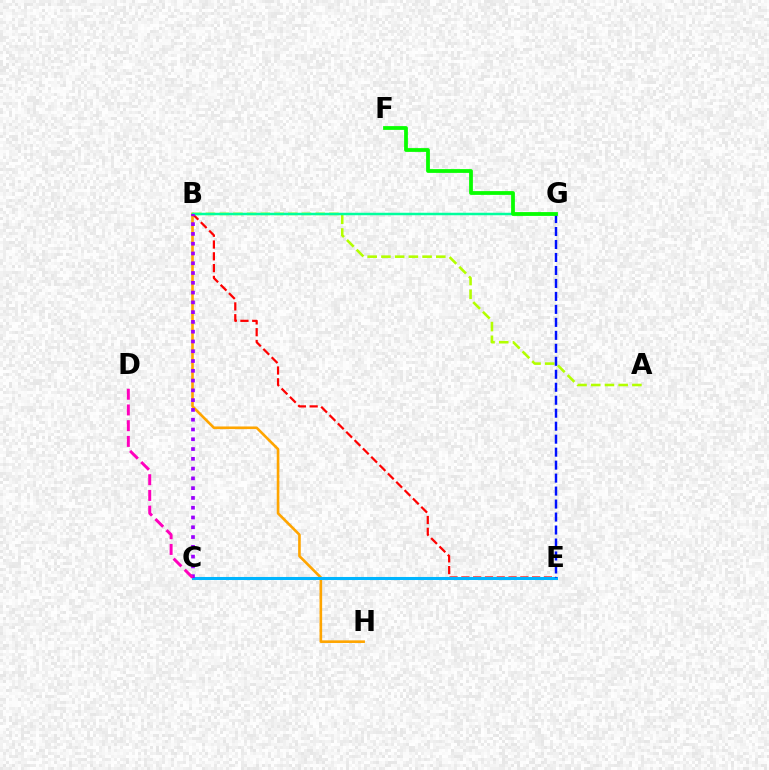{('B', 'H'): [{'color': '#ffa500', 'line_style': 'solid', 'thickness': 1.89}], ('A', 'B'): [{'color': '#b3ff00', 'line_style': 'dashed', 'thickness': 1.86}], ('B', 'E'): [{'color': '#ff0000', 'line_style': 'dashed', 'thickness': 1.6}], ('B', 'G'): [{'color': '#00ff9d', 'line_style': 'solid', 'thickness': 1.79}], ('C', 'E'): [{'color': '#00b5ff', 'line_style': 'solid', 'thickness': 2.2}], ('B', 'C'): [{'color': '#9b00ff', 'line_style': 'dotted', 'thickness': 2.66}], ('E', 'G'): [{'color': '#0010ff', 'line_style': 'dashed', 'thickness': 1.76}], ('F', 'G'): [{'color': '#08ff00', 'line_style': 'solid', 'thickness': 2.72}], ('C', 'D'): [{'color': '#ff00bd', 'line_style': 'dashed', 'thickness': 2.14}]}